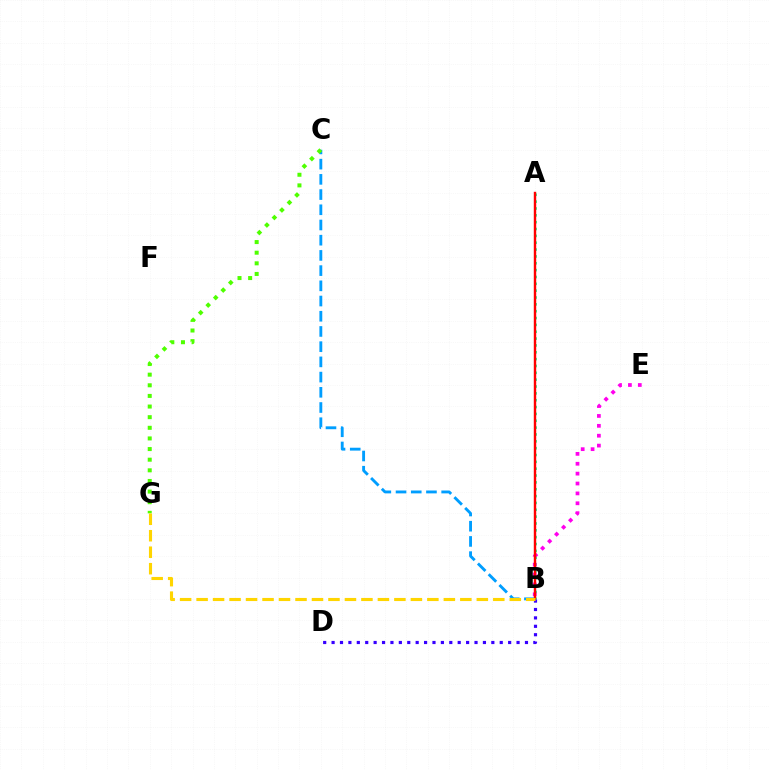{('B', 'C'): [{'color': '#009eff', 'line_style': 'dashed', 'thickness': 2.07}], ('A', 'B'): [{'color': '#00ff86', 'line_style': 'dotted', 'thickness': 1.86}, {'color': '#ff0000', 'line_style': 'solid', 'thickness': 1.74}], ('B', 'E'): [{'color': '#ff00ed', 'line_style': 'dotted', 'thickness': 2.69}], ('B', 'D'): [{'color': '#3700ff', 'line_style': 'dotted', 'thickness': 2.28}], ('C', 'G'): [{'color': '#4fff00', 'line_style': 'dotted', 'thickness': 2.89}], ('B', 'G'): [{'color': '#ffd500', 'line_style': 'dashed', 'thickness': 2.24}]}